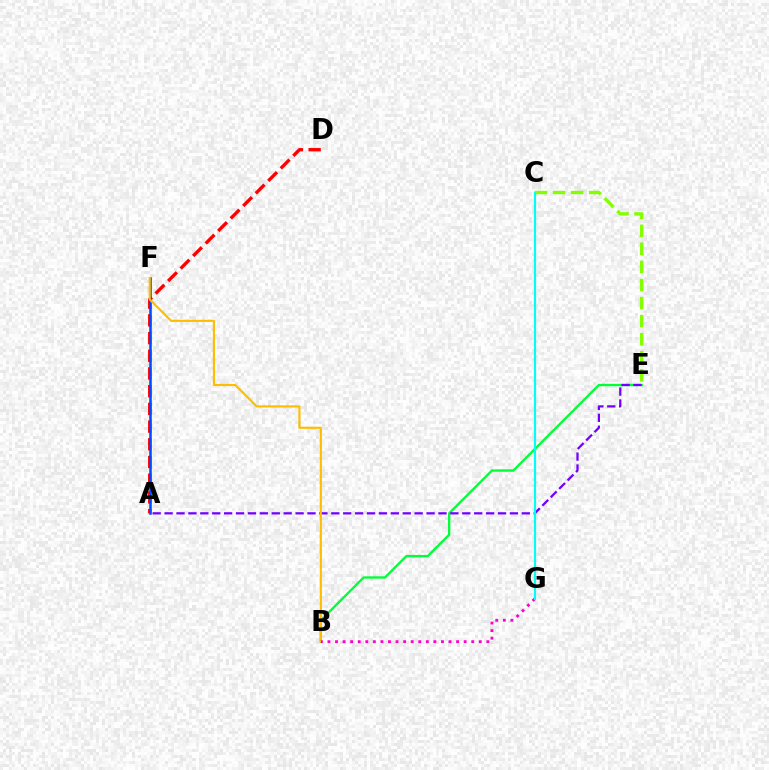{('B', 'E'): [{'color': '#00ff39', 'line_style': 'solid', 'thickness': 1.7}], ('C', 'E'): [{'color': '#84ff00', 'line_style': 'dashed', 'thickness': 2.45}], ('A', 'D'): [{'color': '#ff0000', 'line_style': 'dashed', 'thickness': 2.41}], ('A', 'F'): [{'color': '#004bff', 'line_style': 'solid', 'thickness': 1.83}], ('A', 'E'): [{'color': '#7200ff', 'line_style': 'dashed', 'thickness': 1.62}], ('B', 'F'): [{'color': '#ffbd00', 'line_style': 'solid', 'thickness': 1.54}], ('B', 'G'): [{'color': '#ff00cf', 'line_style': 'dotted', 'thickness': 2.06}], ('C', 'G'): [{'color': '#00fff6', 'line_style': 'solid', 'thickness': 1.55}]}